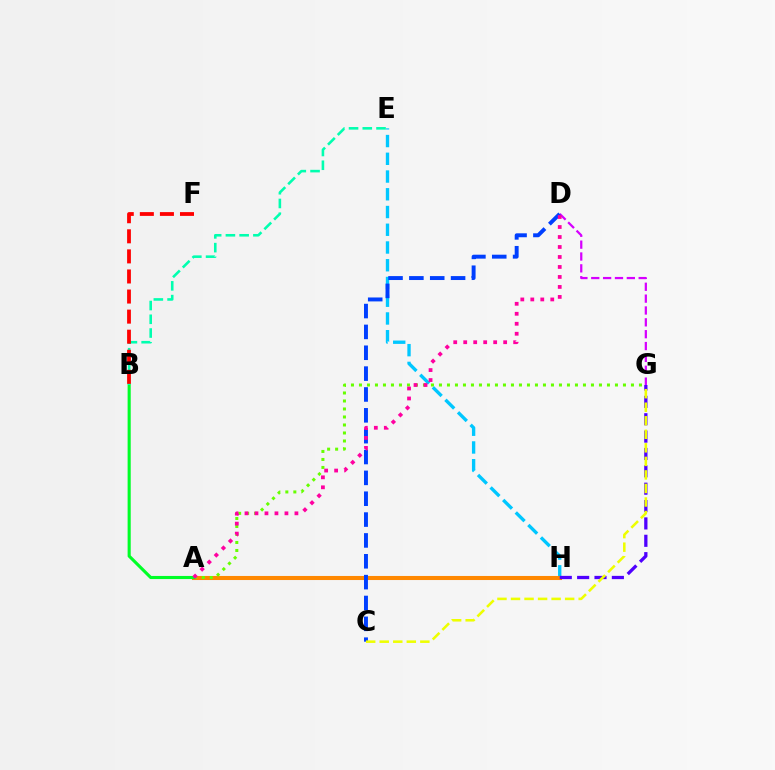{('E', 'H'): [{'color': '#00c7ff', 'line_style': 'dashed', 'thickness': 2.41}], ('A', 'H'): [{'color': '#ff8800', 'line_style': 'solid', 'thickness': 2.93}], ('A', 'G'): [{'color': '#66ff00', 'line_style': 'dotted', 'thickness': 2.17}], ('D', 'G'): [{'color': '#d600ff', 'line_style': 'dashed', 'thickness': 1.61}], ('G', 'H'): [{'color': '#4f00ff', 'line_style': 'dashed', 'thickness': 2.36}], ('A', 'B'): [{'color': '#00ff27', 'line_style': 'solid', 'thickness': 2.23}], ('B', 'E'): [{'color': '#00ffaf', 'line_style': 'dashed', 'thickness': 1.87}], ('C', 'D'): [{'color': '#003fff', 'line_style': 'dashed', 'thickness': 2.83}], ('C', 'G'): [{'color': '#eeff00', 'line_style': 'dashed', 'thickness': 1.84}], ('A', 'D'): [{'color': '#ff00a0', 'line_style': 'dotted', 'thickness': 2.71}], ('B', 'F'): [{'color': '#ff0000', 'line_style': 'dashed', 'thickness': 2.73}]}